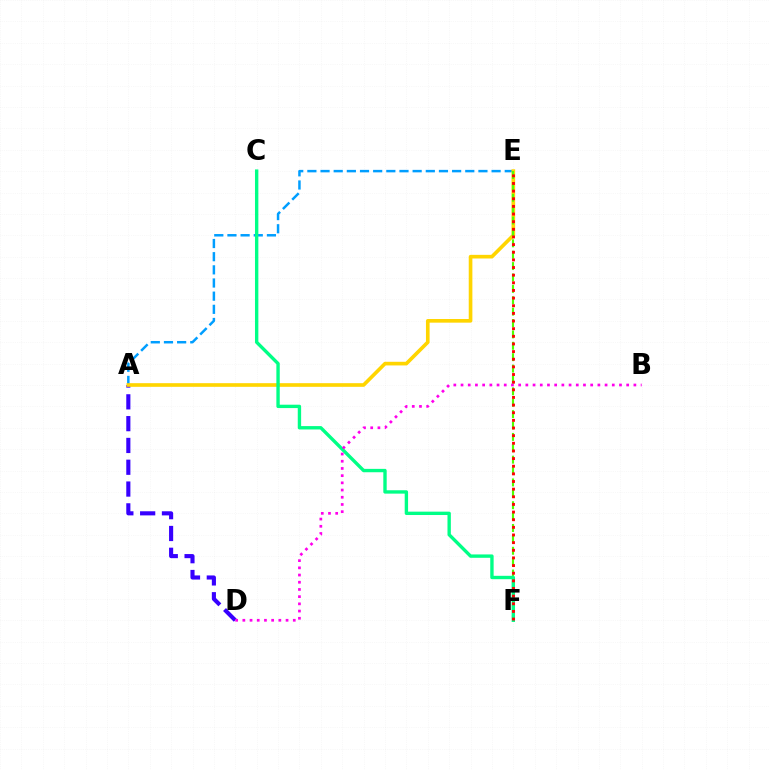{('A', 'D'): [{'color': '#3700ff', 'line_style': 'dashed', 'thickness': 2.96}], ('A', 'E'): [{'color': '#009eff', 'line_style': 'dashed', 'thickness': 1.79}, {'color': '#ffd500', 'line_style': 'solid', 'thickness': 2.63}], ('E', 'F'): [{'color': '#4fff00', 'line_style': 'dashed', 'thickness': 1.55}, {'color': '#ff0000', 'line_style': 'dotted', 'thickness': 2.08}], ('C', 'F'): [{'color': '#00ff86', 'line_style': 'solid', 'thickness': 2.43}], ('B', 'D'): [{'color': '#ff00ed', 'line_style': 'dotted', 'thickness': 1.96}]}